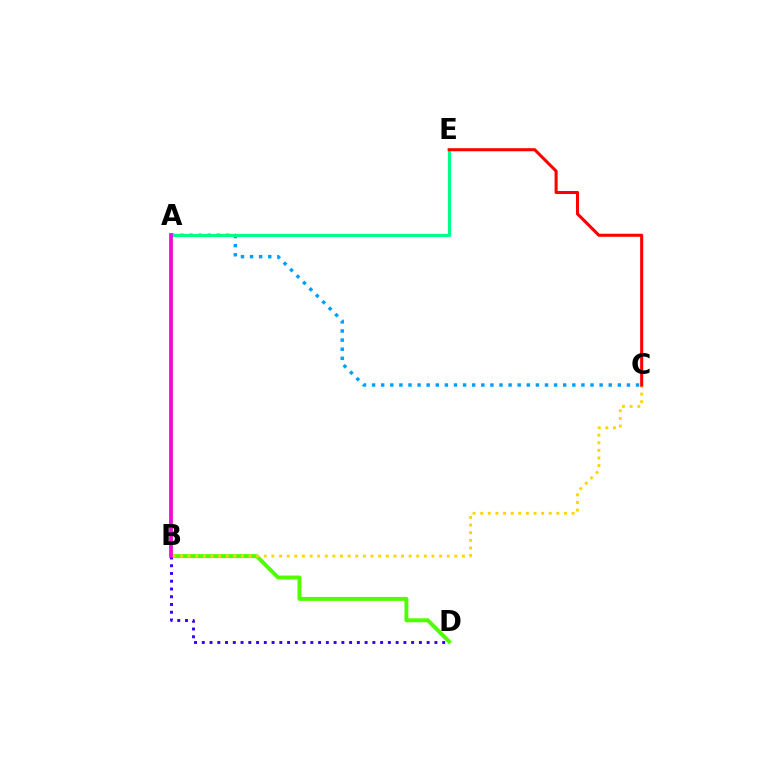{('A', 'D'): [{'color': '#4fff00', 'line_style': 'solid', 'thickness': 2.84}], ('A', 'C'): [{'color': '#009eff', 'line_style': 'dotted', 'thickness': 2.47}], ('B', 'D'): [{'color': '#3700ff', 'line_style': 'dotted', 'thickness': 2.11}], ('B', 'C'): [{'color': '#ffd500', 'line_style': 'dotted', 'thickness': 2.07}], ('A', 'E'): [{'color': '#00ff86', 'line_style': 'solid', 'thickness': 2.25}], ('C', 'E'): [{'color': '#ff0000', 'line_style': 'solid', 'thickness': 2.2}], ('A', 'B'): [{'color': '#ff00ed', 'line_style': 'solid', 'thickness': 2.6}]}